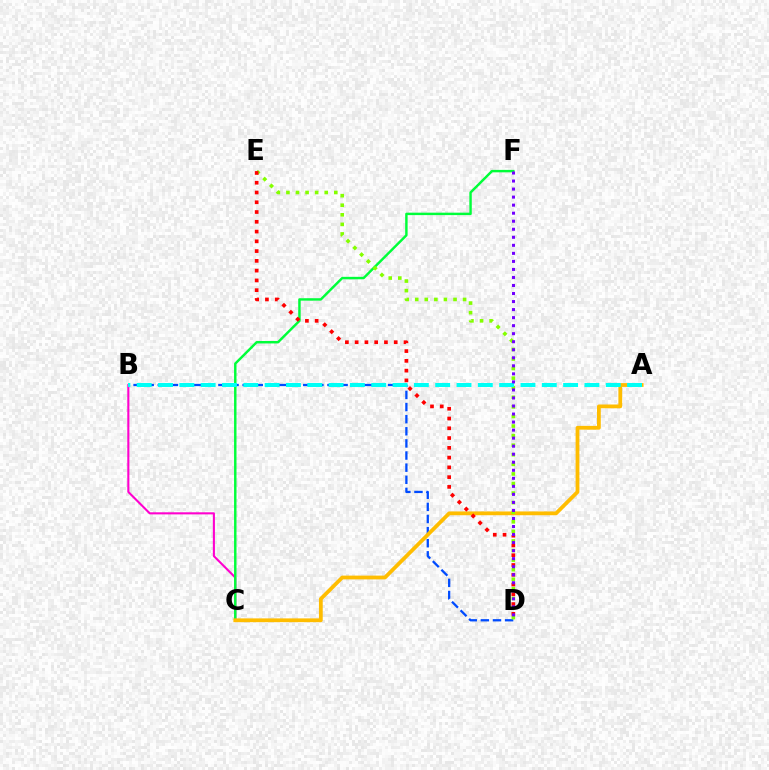{('B', 'C'): [{'color': '#ff00cf', 'line_style': 'solid', 'thickness': 1.5}], ('C', 'F'): [{'color': '#00ff39', 'line_style': 'solid', 'thickness': 1.76}], ('B', 'D'): [{'color': '#004bff', 'line_style': 'dashed', 'thickness': 1.65}], ('A', 'C'): [{'color': '#ffbd00', 'line_style': 'solid', 'thickness': 2.72}], ('D', 'E'): [{'color': '#84ff00', 'line_style': 'dotted', 'thickness': 2.6}, {'color': '#ff0000', 'line_style': 'dotted', 'thickness': 2.65}], ('A', 'B'): [{'color': '#00fff6', 'line_style': 'dashed', 'thickness': 2.9}], ('D', 'F'): [{'color': '#7200ff', 'line_style': 'dotted', 'thickness': 2.18}]}